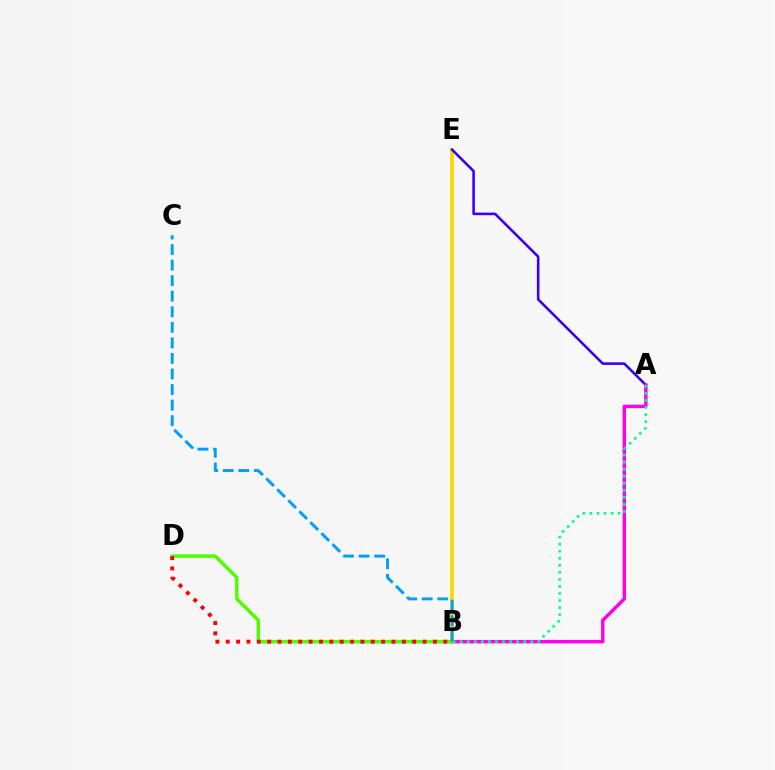{('B', 'E'): [{'color': '#ffd500', 'line_style': 'solid', 'thickness': 2.67}], ('A', 'E'): [{'color': '#3700ff', 'line_style': 'solid', 'thickness': 1.86}], ('A', 'B'): [{'color': '#ff00ed', 'line_style': 'solid', 'thickness': 2.47}, {'color': '#00ff86', 'line_style': 'dotted', 'thickness': 1.92}], ('B', 'D'): [{'color': '#4fff00', 'line_style': 'solid', 'thickness': 2.49}, {'color': '#ff0000', 'line_style': 'dotted', 'thickness': 2.81}], ('B', 'C'): [{'color': '#009eff', 'line_style': 'dashed', 'thickness': 2.11}]}